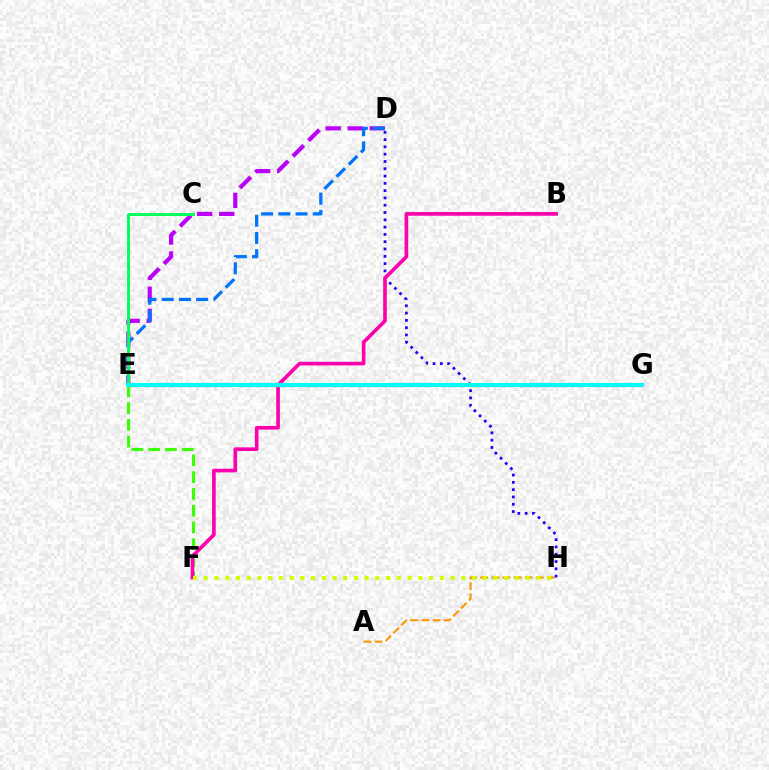{('D', 'E'): [{'color': '#b900ff', 'line_style': 'dashed', 'thickness': 3.0}, {'color': '#0074ff', 'line_style': 'dashed', 'thickness': 2.34}], ('E', 'F'): [{'color': '#3dff00', 'line_style': 'dashed', 'thickness': 2.28}], ('A', 'H'): [{'color': '#ff9400', 'line_style': 'dashed', 'thickness': 1.51}], ('D', 'H'): [{'color': '#2500ff', 'line_style': 'dotted', 'thickness': 1.98}], ('C', 'E'): [{'color': '#00ff5c', 'line_style': 'solid', 'thickness': 2.11}], ('E', 'G'): [{'color': '#ff0000', 'line_style': 'dotted', 'thickness': 2.31}, {'color': '#00fff6', 'line_style': 'solid', 'thickness': 2.95}], ('B', 'F'): [{'color': '#ff00ac', 'line_style': 'solid', 'thickness': 2.62}], ('F', 'H'): [{'color': '#d1ff00', 'line_style': 'dotted', 'thickness': 2.92}]}